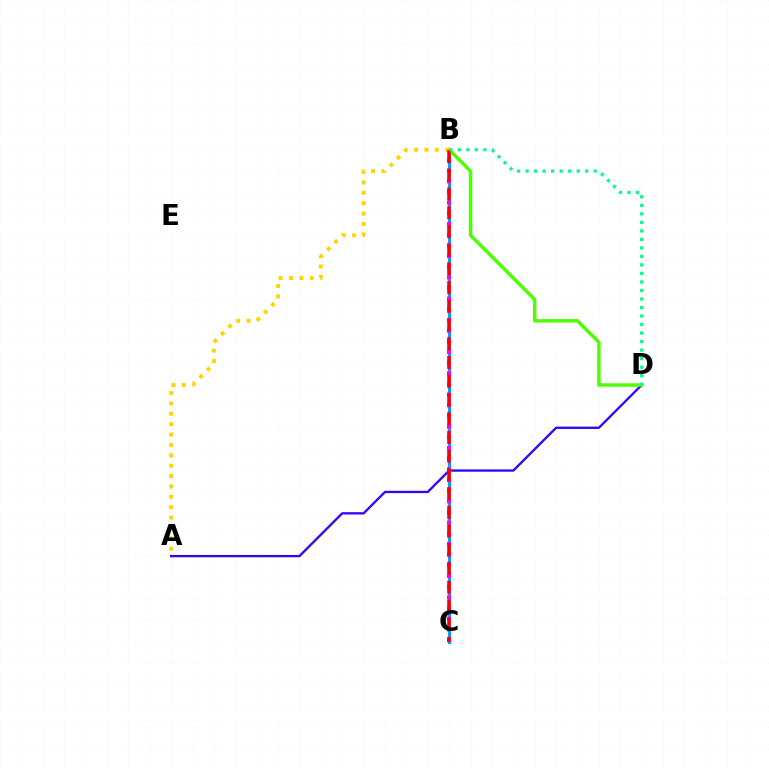{('A', 'D'): [{'color': '#3700ff', 'line_style': 'solid', 'thickness': 1.67}], ('B', 'C'): [{'color': '#009eff', 'line_style': 'solid', 'thickness': 2.24}, {'color': '#ff00ed', 'line_style': 'dotted', 'thickness': 2.9}, {'color': '#ff0000', 'line_style': 'dashed', 'thickness': 2.54}], ('B', 'D'): [{'color': '#4fff00', 'line_style': 'solid', 'thickness': 2.5}, {'color': '#00ff86', 'line_style': 'dotted', 'thickness': 2.31}], ('A', 'B'): [{'color': '#ffd500', 'line_style': 'dotted', 'thickness': 2.82}]}